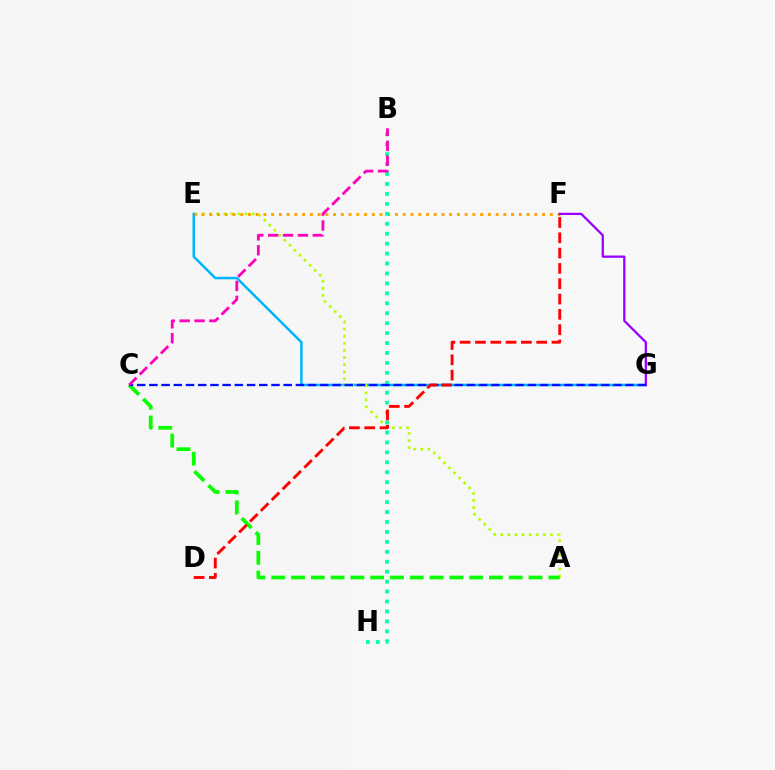{('E', 'G'): [{'color': '#00b5ff', 'line_style': 'solid', 'thickness': 1.81}], ('A', 'E'): [{'color': '#b3ff00', 'line_style': 'dotted', 'thickness': 1.93}], ('A', 'C'): [{'color': '#08ff00', 'line_style': 'dashed', 'thickness': 2.69}], ('E', 'F'): [{'color': '#ffa500', 'line_style': 'dotted', 'thickness': 2.1}], ('F', 'G'): [{'color': '#9b00ff', 'line_style': 'solid', 'thickness': 1.63}], ('B', 'H'): [{'color': '#00ff9d', 'line_style': 'dotted', 'thickness': 2.7}], ('C', 'G'): [{'color': '#0010ff', 'line_style': 'dashed', 'thickness': 1.66}], ('B', 'C'): [{'color': '#ff00bd', 'line_style': 'dashed', 'thickness': 2.02}], ('D', 'F'): [{'color': '#ff0000', 'line_style': 'dashed', 'thickness': 2.08}]}